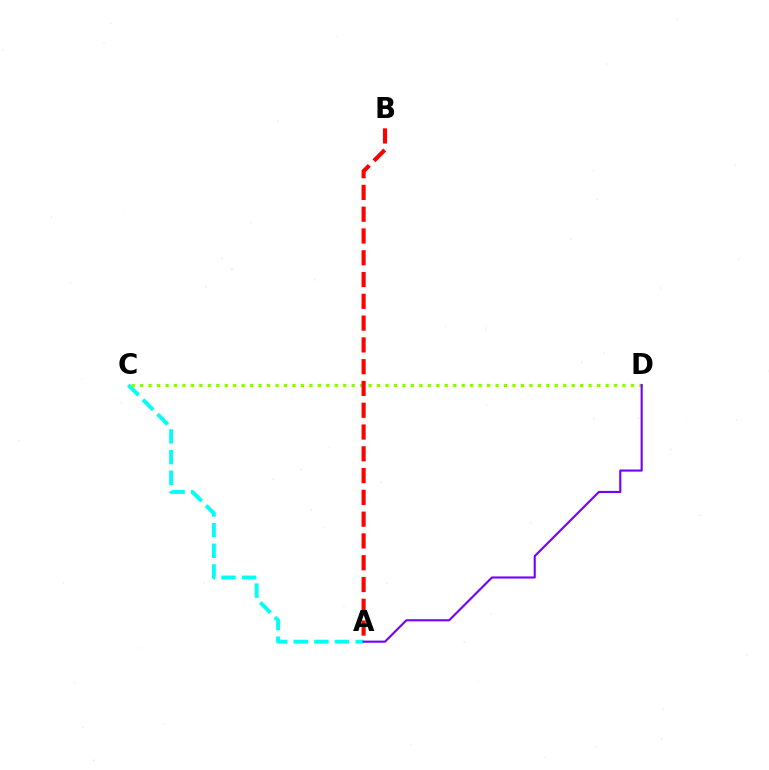{('A', 'C'): [{'color': '#00fff6', 'line_style': 'dashed', 'thickness': 2.81}], ('C', 'D'): [{'color': '#84ff00', 'line_style': 'dotted', 'thickness': 2.3}], ('A', 'B'): [{'color': '#ff0000', 'line_style': 'dashed', 'thickness': 2.96}], ('A', 'D'): [{'color': '#7200ff', 'line_style': 'solid', 'thickness': 1.52}]}